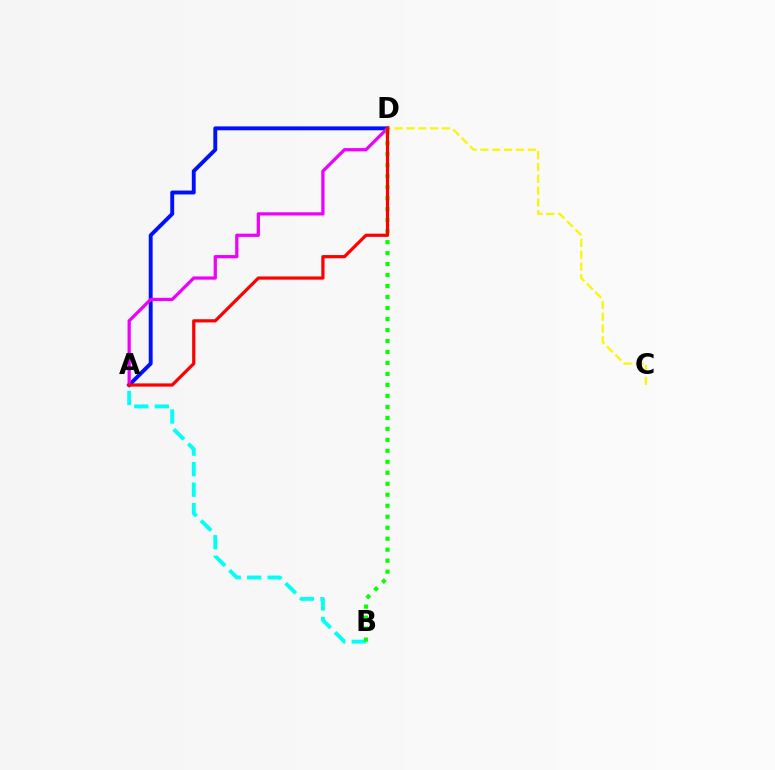{('A', 'D'): [{'color': '#0010ff', 'line_style': 'solid', 'thickness': 2.81}, {'color': '#ee00ff', 'line_style': 'solid', 'thickness': 2.33}, {'color': '#ff0000', 'line_style': 'solid', 'thickness': 2.31}], ('C', 'D'): [{'color': '#fcf500', 'line_style': 'dashed', 'thickness': 1.61}], ('A', 'B'): [{'color': '#00fff6', 'line_style': 'dashed', 'thickness': 2.79}], ('B', 'D'): [{'color': '#08ff00', 'line_style': 'dotted', 'thickness': 2.98}]}